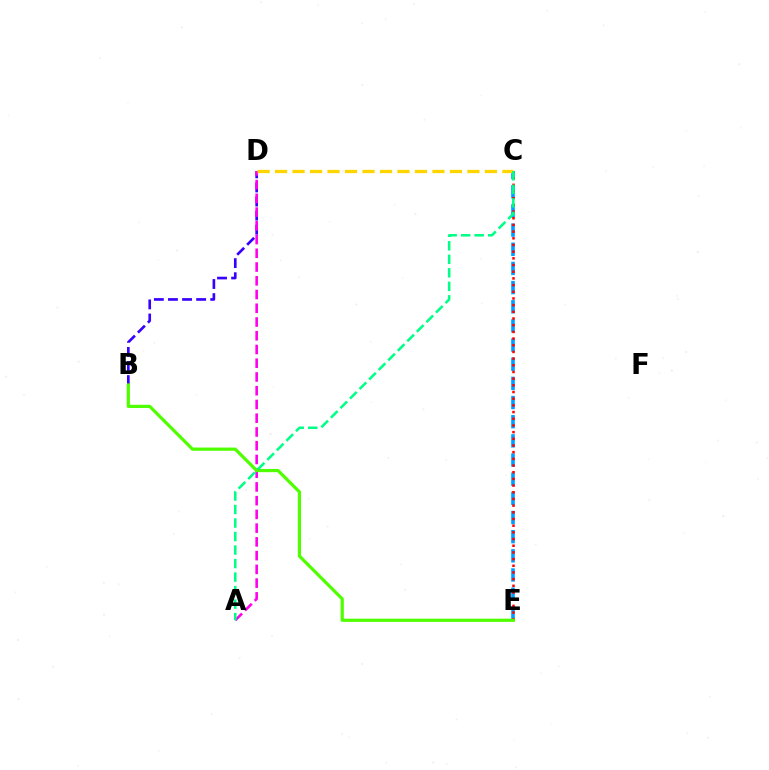{('C', 'E'): [{'color': '#009eff', 'line_style': 'dashed', 'thickness': 2.6}, {'color': '#ff0000', 'line_style': 'dotted', 'thickness': 1.82}], ('B', 'D'): [{'color': '#3700ff', 'line_style': 'dashed', 'thickness': 1.91}], ('A', 'D'): [{'color': '#ff00ed', 'line_style': 'dashed', 'thickness': 1.87}], ('C', 'D'): [{'color': '#ffd500', 'line_style': 'dashed', 'thickness': 2.38}], ('B', 'E'): [{'color': '#4fff00', 'line_style': 'solid', 'thickness': 2.31}], ('A', 'C'): [{'color': '#00ff86', 'line_style': 'dashed', 'thickness': 1.84}]}